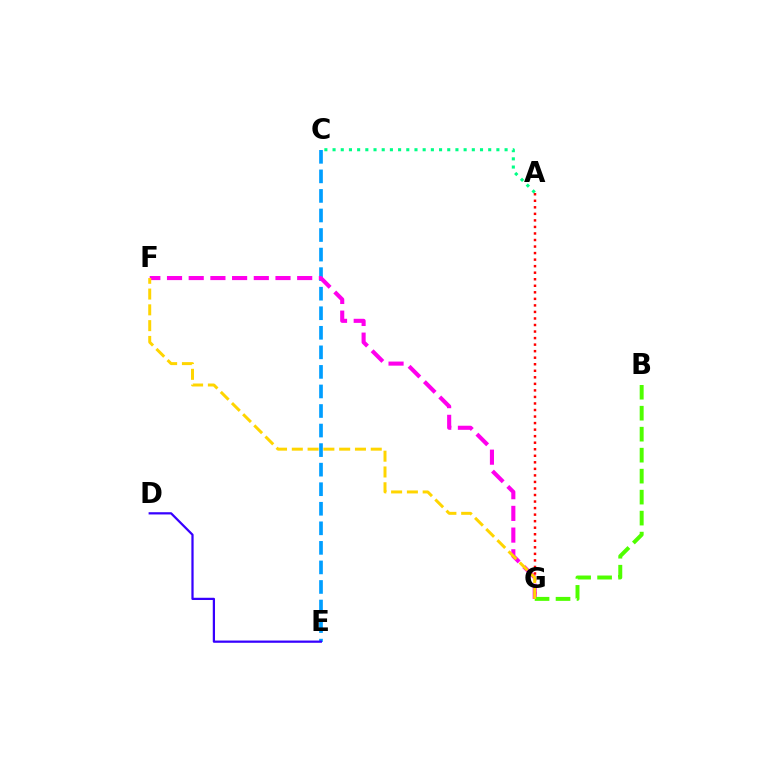{('C', 'E'): [{'color': '#009eff', 'line_style': 'dashed', 'thickness': 2.66}], ('D', 'E'): [{'color': '#3700ff', 'line_style': 'solid', 'thickness': 1.61}], ('F', 'G'): [{'color': '#ff00ed', 'line_style': 'dashed', 'thickness': 2.95}, {'color': '#ffd500', 'line_style': 'dashed', 'thickness': 2.14}], ('A', 'G'): [{'color': '#ff0000', 'line_style': 'dotted', 'thickness': 1.78}], ('B', 'G'): [{'color': '#4fff00', 'line_style': 'dashed', 'thickness': 2.85}], ('A', 'C'): [{'color': '#00ff86', 'line_style': 'dotted', 'thickness': 2.23}]}